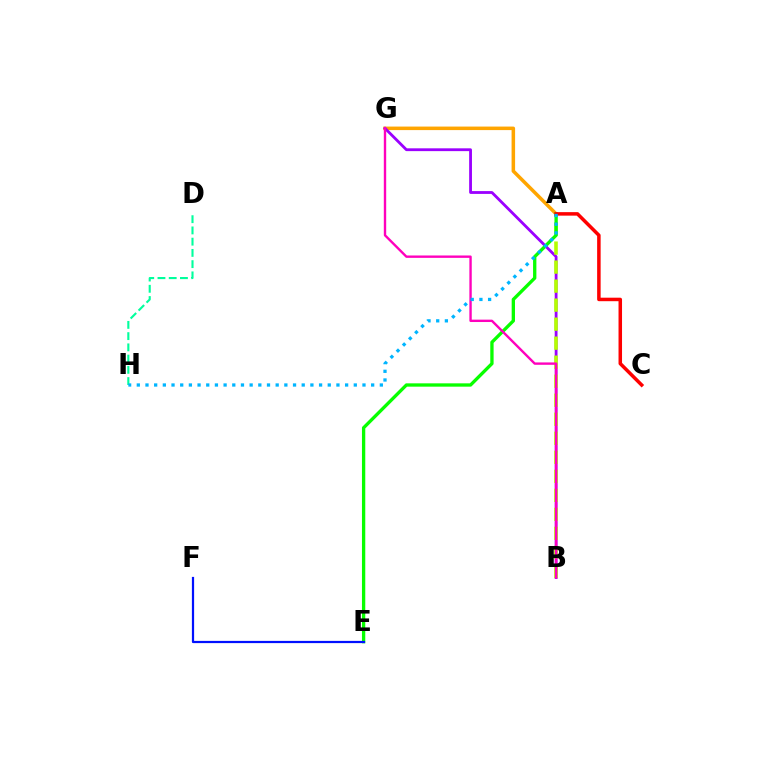{('A', 'G'): [{'color': '#ffa500', 'line_style': 'solid', 'thickness': 2.54}], ('B', 'G'): [{'color': '#9b00ff', 'line_style': 'solid', 'thickness': 2.02}, {'color': '#ff00bd', 'line_style': 'solid', 'thickness': 1.71}], ('A', 'B'): [{'color': '#b3ff00', 'line_style': 'dashed', 'thickness': 2.58}], ('A', 'E'): [{'color': '#08ff00', 'line_style': 'solid', 'thickness': 2.39}], ('D', 'H'): [{'color': '#00ff9d', 'line_style': 'dashed', 'thickness': 1.53}], ('E', 'F'): [{'color': '#0010ff', 'line_style': 'solid', 'thickness': 1.6}], ('A', 'C'): [{'color': '#ff0000', 'line_style': 'solid', 'thickness': 2.52}], ('A', 'H'): [{'color': '#00b5ff', 'line_style': 'dotted', 'thickness': 2.36}]}